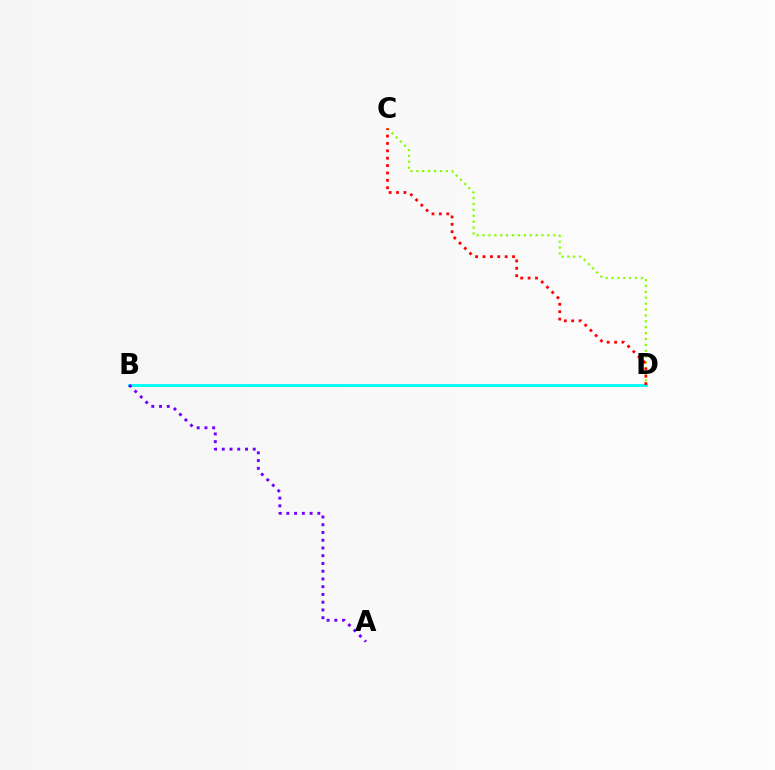{('C', 'D'): [{'color': '#84ff00', 'line_style': 'dotted', 'thickness': 1.6}, {'color': '#ff0000', 'line_style': 'dotted', 'thickness': 2.01}], ('B', 'D'): [{'color': '#00fff6', 'line_style': 'solid', 'thickness': 2.06}], ('A', 'B'): [{'color': '#7200ff', 'line_style': 'dotted', 'thickness': 2.1}]}